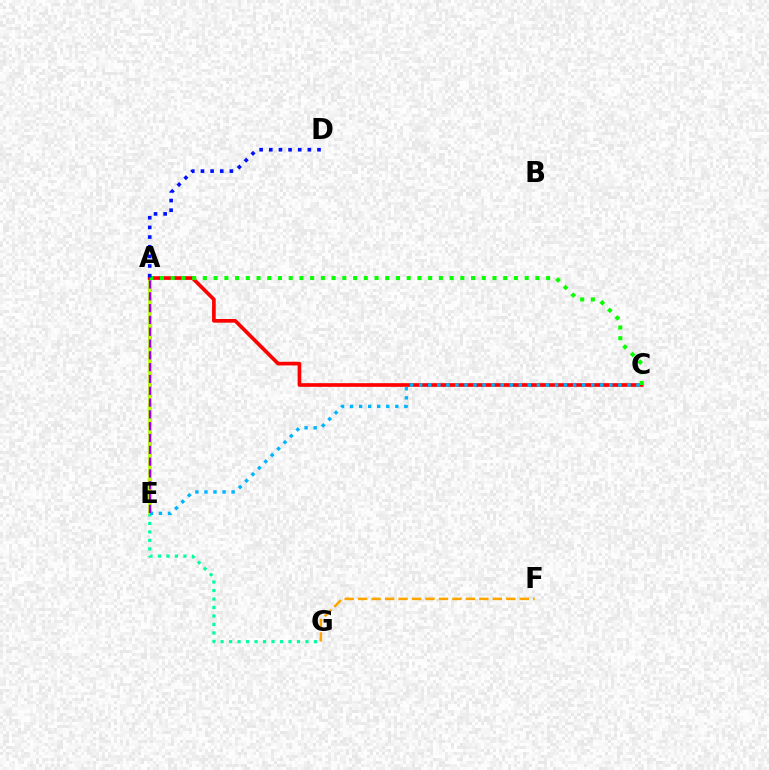{('F', 'G'): [{'color': '#ffa500', 'line_style': 'dashed', 'thickness': 1.83}], ('A', 'E'): [{'color': '#ff00bd', 'line_style': 'dotted', 'thickness': 2.61}, {'color': '#b3ff00', 'line_style': 'solid', 'thickness': 2.69}, {'color': '#9b00ff', 'line_style': 'dashed', 'thickness': 1.6}], ('E', 'G'): [{'color': '#00ff9d', 'line_style': 'dotted', 'thickness': 2.3}], ('A', 'C'): [{'color': '#ff0000', 'line_style': 'solid', 'thickness': 2.64}, {'color': '#08ff00', 'line_style': 'dotted', 'thickness': 2.91}], ('C', 'E'): [{'color': '#00b5ff', 'line_style': 'dotted', 'thickness': 2.46}], ('A', 'D'): [{'color': '#0010ff', 'line_style': 'dotted', 'thickness': 2.62}]}